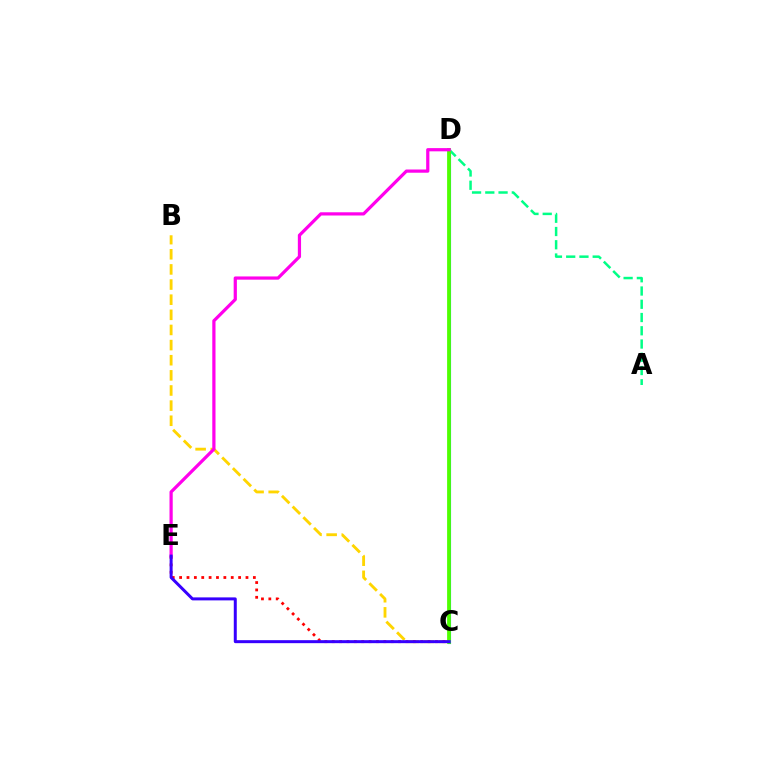{('B', 'C'): [{'color': '#ffd500', 'line_style': 'dashed', 'thickness': 2.06}], ('C', 'D'): [{'color': '#009eff', 'line_style': 'solid', 'thickness': 2.24}, {'color': '#4fff00', 'line_style': 'solid', 'thickness': 2.71}], ('C', 'E'): [{'color': '#ff0000', 'line_style': 'dotted', 'thickness': 2.0}, {'color': '#3700ff', 'line_style': 'solid', 'thickness': 2.16}], ('A', 'D'): [{'color': '#00ff86', 'line_style': 'dashed', 'thickness': 1.8}], ('D', 'E'): [{'color': '#ff00ed', 'line_style': 'solid', 'thickness': 2.32}]}